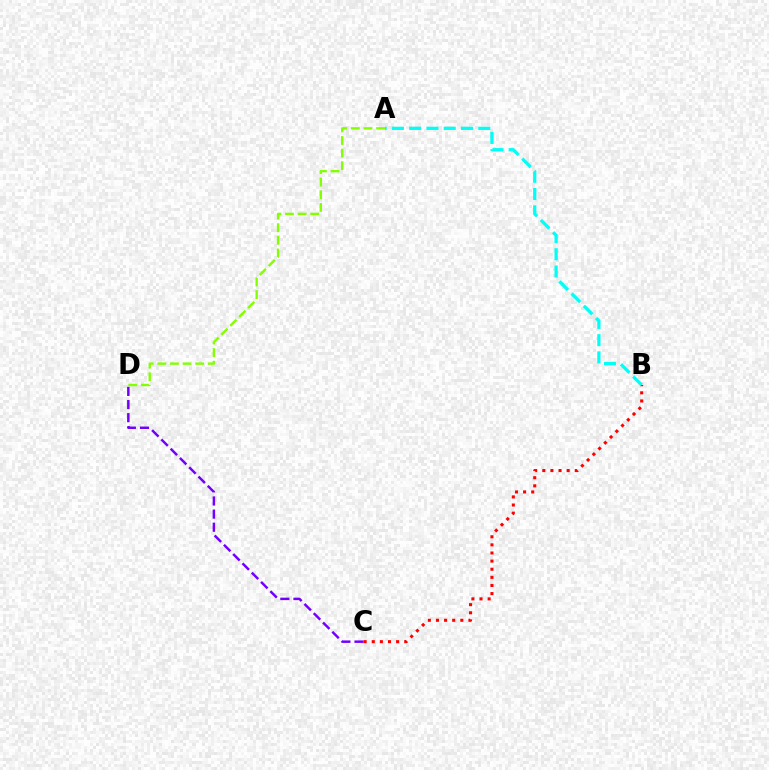{('C', 'D'): [{'color': '#7200ff', 'line_style': 'dashed', 'thickness': 1.78}], ('A', 'D'): [{'color': '#84ff00', 'line_style': 'dashed', 'thickness': 1.71}], ('B', 'C'): [{'color': '#ff0000', 'line_style': 'dotted', 'thickness': 2.21}], ('A', 'B'): [{'color': '#00fff6', 'line_style': 'dashed', 'thickness': 2.35}]}